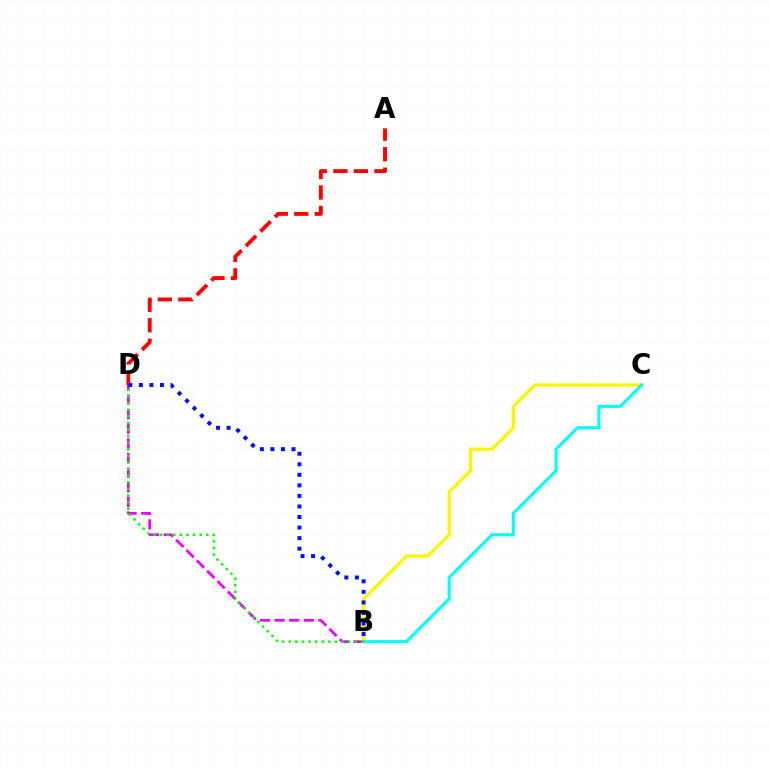{('B', 'D'): [{'color': '#ee00ff', 'line_style': 'dashed', 'thickness': 1.99}, {'color': '#08ff00', 'line_style': 'dotted', 'thickness': 1.79}, {'color': '#0010ff', 'line_style': 'dotted', 'thickness': 2.86}], ('B', 'C'): [{'color': '#fcf500', 'line_style': 'solid', 'thickness': 2.35}, {'color': '#00fff6', 'line_style': 'solid', 'thickness': 2.21}], ('A', 'D'): [{'color': '#ff0000', 'line_style': 'dashed', 'thickness': 2.78}]}